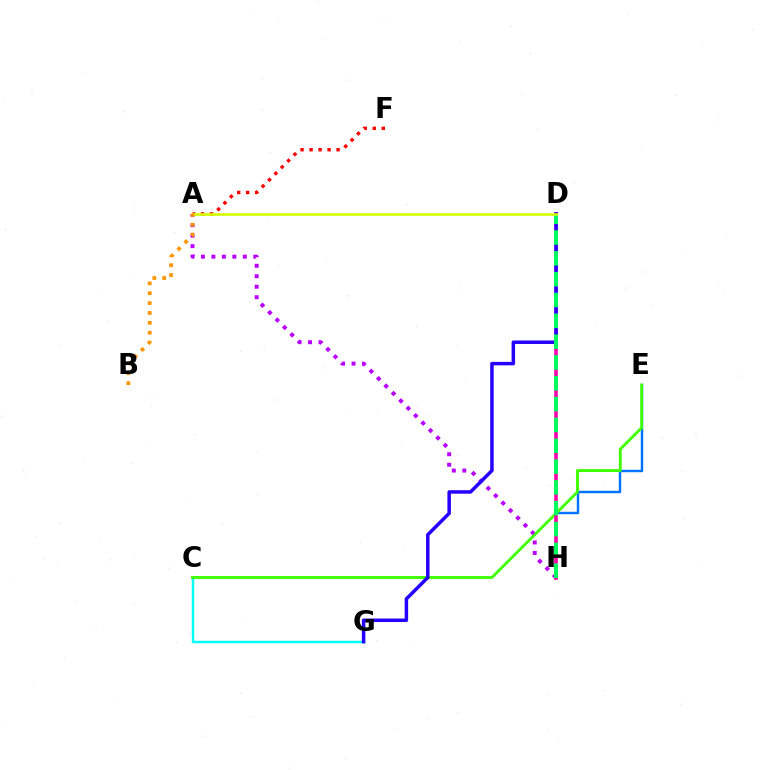{('C', 'G'): [{'color': '#00fff6', 'line_style': 'solid', 'thickness': 1.76}], ('A', 'H'): [{'color': '#b900ff', 'line_style': 'dotted', 'thickness': 2.85}], ('E', 'H'): [{'color': '#0074ff', 'line_style': 'solid', 'thickness': 1.76}], ('C', 'E'): [{'color': '#3dff00', 'line_style': 'solid', 'thickness': 2.05}], ('D', 'H'): [{'color': '#ff00ac', 'line_style': 'solid', 'thickness': 2.56}, {'color': '#00ff5c', 'line_style': 'dashed', 'thickness': 2.83}], ('D', 'G'): [{'color': '#2500ff', 'line_style': 'solid', 'thickness': 2.52}], ('A', 'F'): [{'color': '#ff0000', 'line_style': 'dotted', 'thickness': 2.45}], ('A', 'D'): [{'color': '#d1ff00', 'line_style': 'solid', 'thickness': 1.91}], ('A', 'B'): [{'color': '#ff9400', 'line_style': 'dotted', 'thickness': 2.68}]}